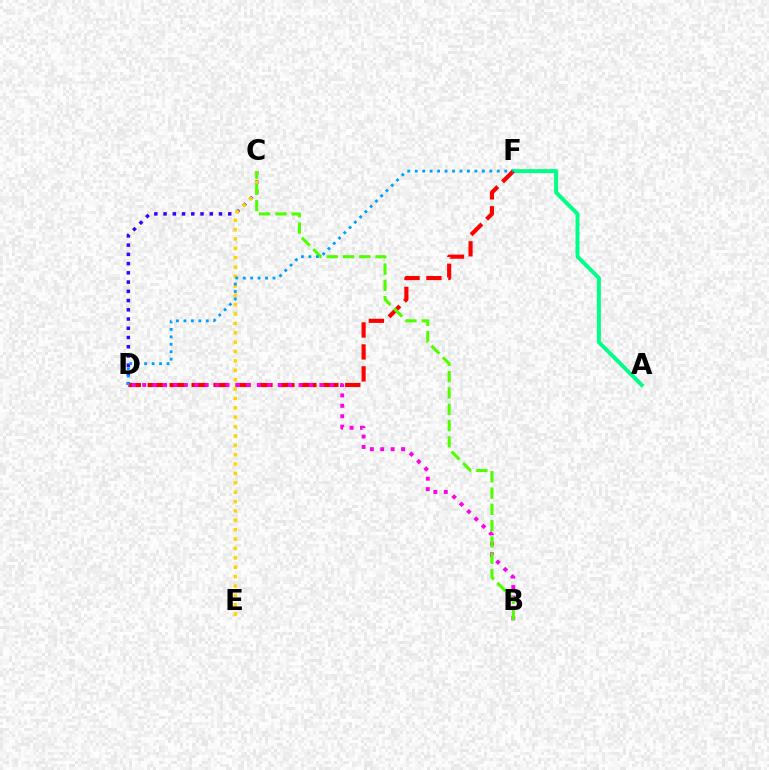{('A', 'F'): [{'color': '#00ff86', 'line_style': 'solid', 'thickness': 2.84}], ('D', 'F'): [{'color': '#ff0000', 'line_style': 'dashed', 'thickness': 2.98}, {'color': '#009eff', 'line_style': 'dotted', 'thickness': 2.03}], ('B', 'D'): [{'color': '#ff00ed', 'line_style': 'dotted', 'thickness': 2.83}], ('C', 'D'): [{'color': '#3700ff', 'line_style': 'dotted', 'thickness': 2.51}], ('C', 'E'): [{'color': '#ffd500', 'line_style': 'dotted', 'thickness': 2.55}], ('B', 'C'): [{'color': '#4fff00', 'line_style': 'dashed', 'thickness': 2.21}]}